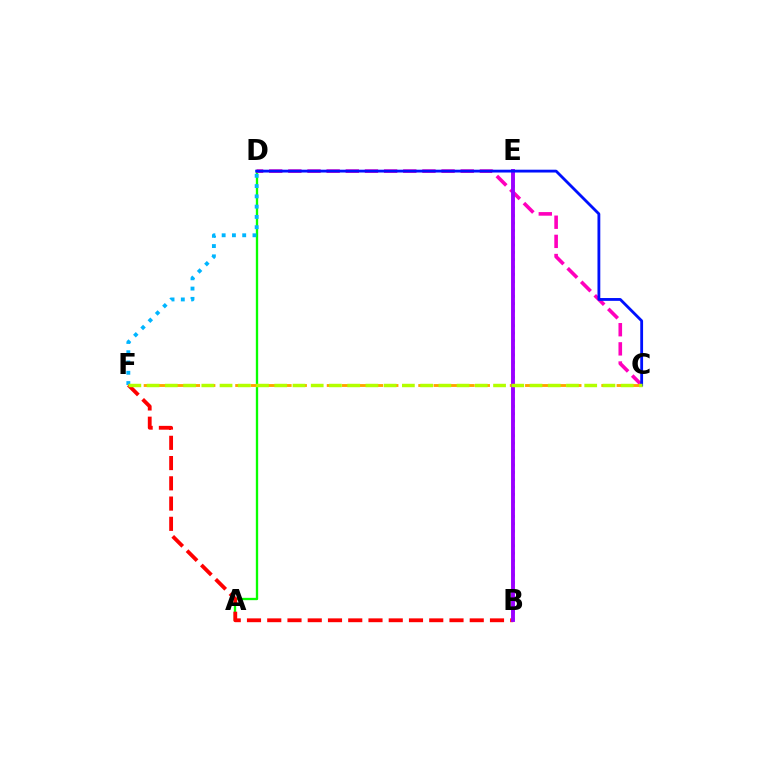{('A', 'D'): [{'color': '#08ff00', 'line_style': 'solid', 'thickness': 1.68}], ('D', 'F'): [{'color': '#00b5ff', 'line_style': 'dotted', 'thickness': 2.79}], ('C', 'D'): [{'color': '#ff00bd', 'line_style': 'dashed', 'thickness': 2.6}, {'color': '#0010ff', 'line_style': 'solid', 'thickness': 2.03}], ('B', 'E'): [{'color': '#00ff9d', 'line_style': 'dotted', 'thickness': 1.99}, {'color': '#9b00ff', 'line_style': 'solid', 'thickness': 2.81}], ('C', 'F'): [{'color': '#ffa500', 'line_style': 'dashed', 'thickness': 2.07}, {'color': '#b3ff00', 'line_style': 'dashed', 'thickness': 2.48}], ('B', 'F'): [{'color': '#ff0000', 'line_style': 'dashed', 'thickness': 2.75}]}